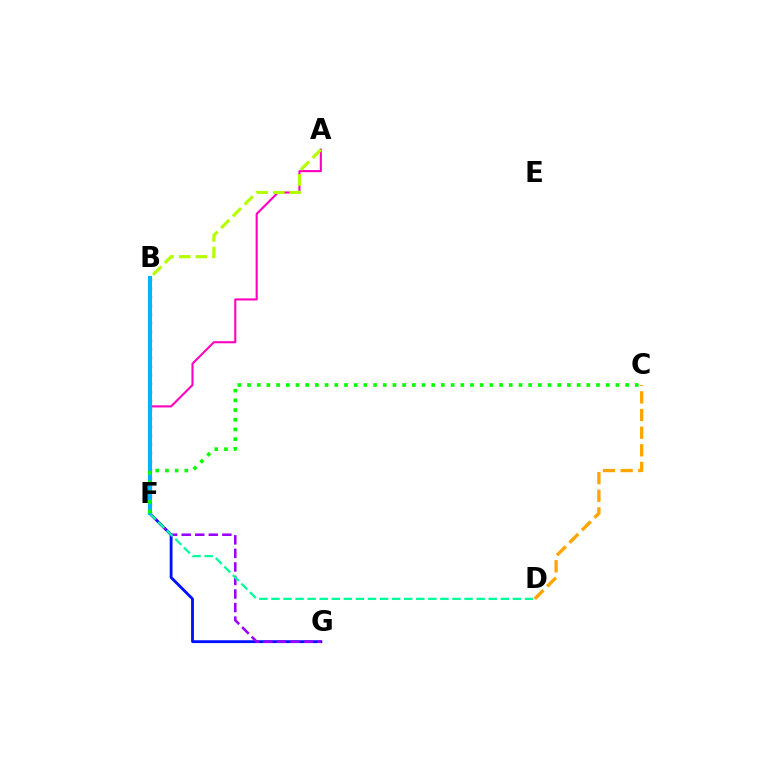{('B', 'F'): [{'color': '#ff0000', 'line_style': 'dotted', 'thickness': 2.35}, {'color': '#00b5ff', 'line_style': 'solid', 'thickness': 2.93}], ('A', 'F'): [{'color': '#ff00bd', 'line_style': 'solid', 'thickness': 1.51}], ('F', 'G'): [{'color': '#0010ff', 'line_style': 'solid', 'thickness': 2.04}, {'color': '#9b00ff', 'line_style': 'dashed', 'thickness': 1.84}], ('D', 'F'): [{'color': '#00ff9d', 'line_style': 'dashed', 'thickness': 1.64}], ('C', 'D'): [{'color': '#ffa500', 'line_style': 'dashed', 'thickness': 2.4}], ('A', 'B'): [{'color': '#b3ff00', 'line_style': 'dashed', 'thickness': 2.26}], ('C', 'F'): [{'color': '#08ff00', 'line_style': 'dotted', 'thickness': 2.63}]}